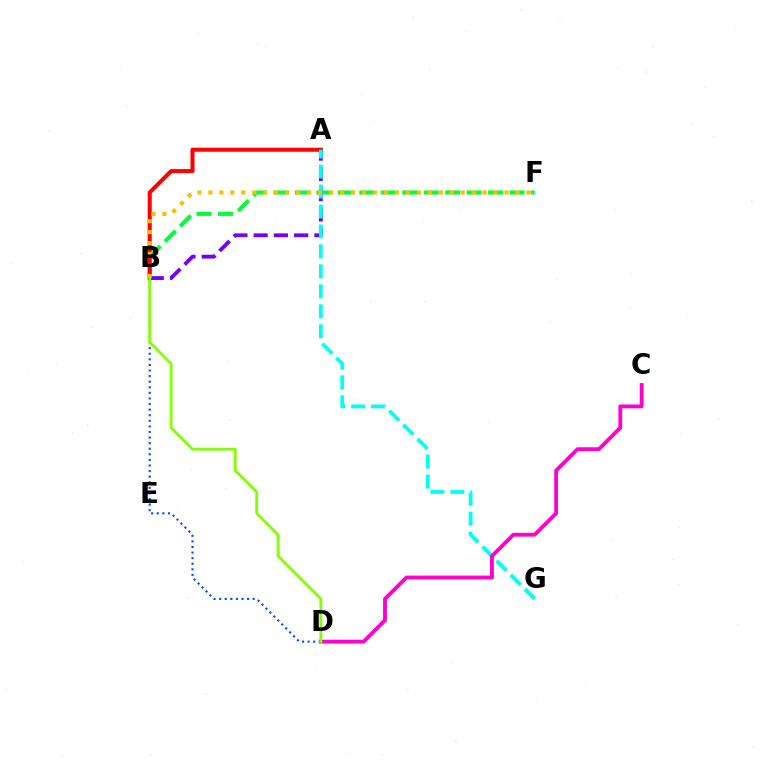{('B', 'F'): [{'color': '#00ff39', 'line_style': 'dashed', 'thickness': 2.92}, {'color': '#ffbd00', 'line_style': 'dotted', 'thickness': 2.98}], ('A', 'B'): [{'color': '#ff0000', 'line_style': 'solid', 'thickness': 2.92}, {'color': '#7200ff', 'line_style': 'dashed', 'thickness': 2.75}], ('B', 'D'): [{'color': '#004bff', 'line_style': 'dotted', 'thickness': 1.52}, {'color': '#84ff00', 'line_style': 'solid', 'thickness': 2.01}], ('A', 'G'): [{'color': '#00fff6', 'line_style': 'dashed', 'thickness': 2.71}], ('C', 'D'): [{'color': '#ff00cf', 'line_style': 'solid', 'thickness': 2.75}]}